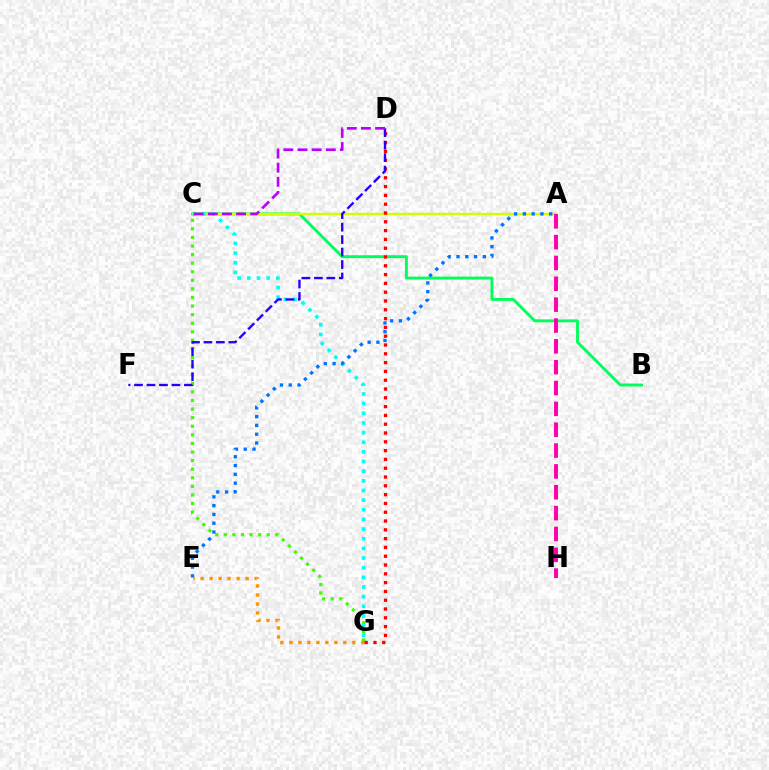{('B', 'C'): [{'color': '#00ff5c', 'line_style': 'solid', 'thickness': 2.08}], ('E', 'G'): [{'color': '#ff9400', 'line_style': 'dotted', 'thickness': 2.44}], ('A', 'C'): [{'color': '#d1ff00', 'line_style': 'solid', 'thickness': 1.76}], ('C', 'G'): [{'color': '#3dff00', 'line_style': 'dotted', 'thickness': 2.33}, {'color': '#00fff6', 'line_style': 'dotted', 'thickness': 2.62}], ('D', 'G'): [{'color': '#ff0000', 'line_style': 'dotted', 'thickness': 2.39}], ('A', 'H'): [{'color': '#ff00ac', 'line_style': 'dashed', 'thickness': 2.83}], ('D', 'F'): [{'color': '#2500ff', 'line_style': 'dashed', 'thickness': 1.69}], ('A', 'E'): [{'color': '#0074ff', 'line_style': 'dotted', 'thickness': 2.39}], ('C', 'D'): [{'color': '#b900ff', 'line_style': 'dashed', 'thickness': 1.92}]}